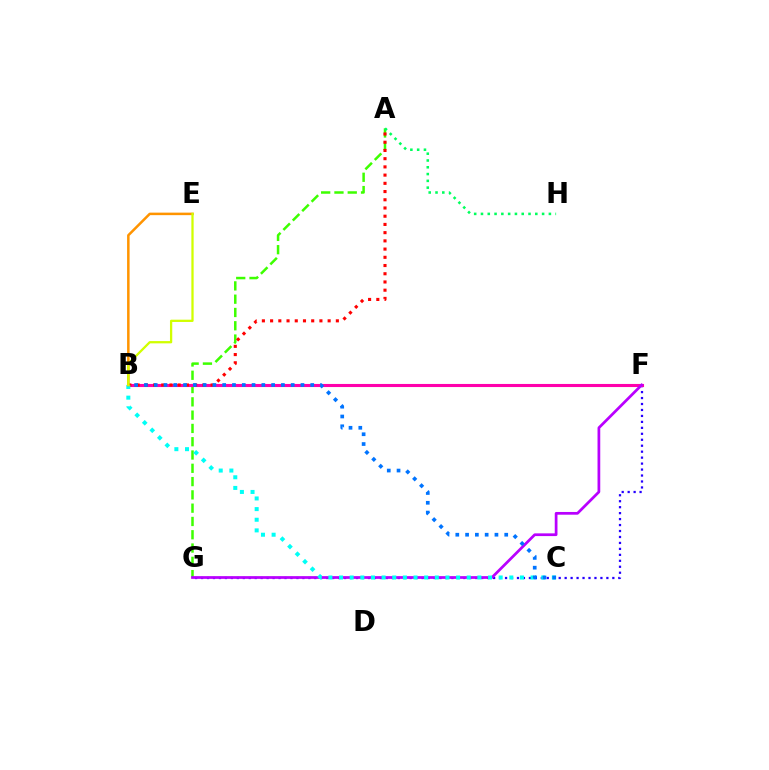{('F', 'G'): [{'color': '#2500ff', 'line_style': 'dotted', 'thickness': 1.62}, {'color': '#b900ff', 'line_style': 'solid', 'thickness': 1.97}], ('A', 'G'): [{'color': '#3dff00', 'line_style': 'dashed', 'thickness': 1.81}], ('B', 'F'): [{'color': '#ff00ac', 'line_style': 'solid', 'thickness': 2.23}], ('A', 'B'): [{'color': '#ff0000', 'line_style': 'dotted', 'thickness': 2.23}], ('B', 'C'): [{'color': '#00fff6', 'line_style': 'dotted', 'thickness': 2.89}, {'color': '#0074ff', 'line_style': 'dotted', 'thickness': 2.66}], ('B', 'E'): [{'color': '#ff9400', 'line_style': 'solid', 'thickness': 1.81}, {'color': '#d1ff00', 'line_style': 'solid', 'thickness': 1.64}], ('A', 'H'): [{'color': '#00ff5c', 'line_style': 'dotted', 'thickness': 1.85}]}